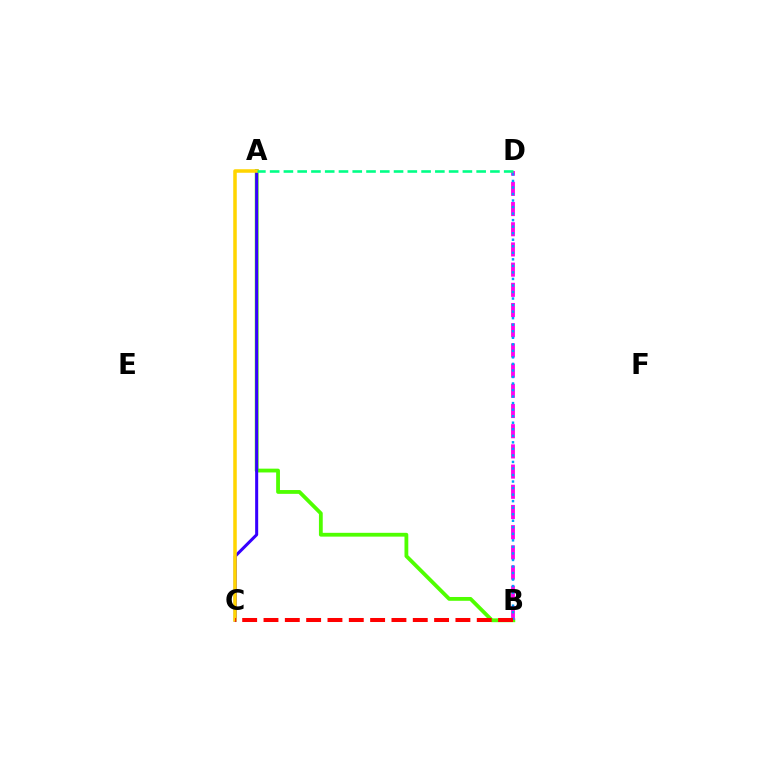{('A', 'B'): [{'color': '#4fff00', 'line_style': 'solid', 'thickness': 2.74}], ('B', 'D'): [{'color': '#ff00ed', 'line_style': 'dashed', 'thickness': 2.74}, {'color': '#009eff', 'line_style': 'dotted', 'thickness': 1.78}], ('A', 'C'): [{'color': '#3700ff', 'line_style': 'solid', 'thickness': 2.18}, {'color': '#ffd500', 'line_style': 'solid', 'thickness': 2.54}], ('A', 'D'): [{'color': '#00ff86', 'line_style': 'dashed', 'thickness': 1.87}], ('B', 'C'): [{'color': '#ff0000', 'line_style': 'dashed', 'thickness': 2.9}]}